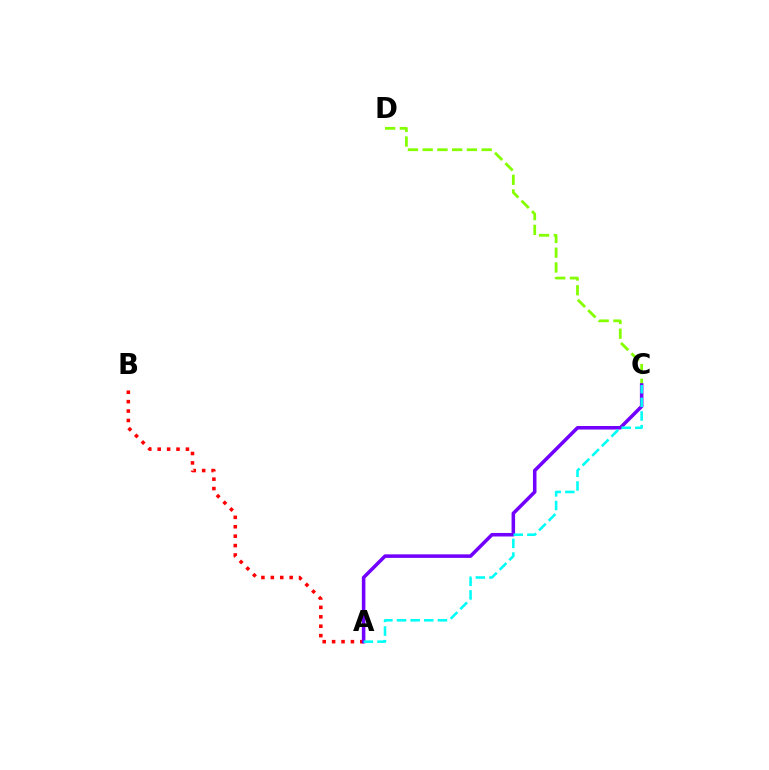{('C', 'D'): [{'color': '#84ff00', 'line_style': 'dashed', 'thickness': 2.0}], ('A', 'B'): [{'color': '#ff0000', 'line_style': 'dotted', 'thickness': 2.56}], ('A', 'C'): [{'color': '#7200ff', 'line_style': 'solid', 'thickness': 2.55}, {'color': '#00fff6', 'line_style': 'dashed', 'thickness': 1.85}]}